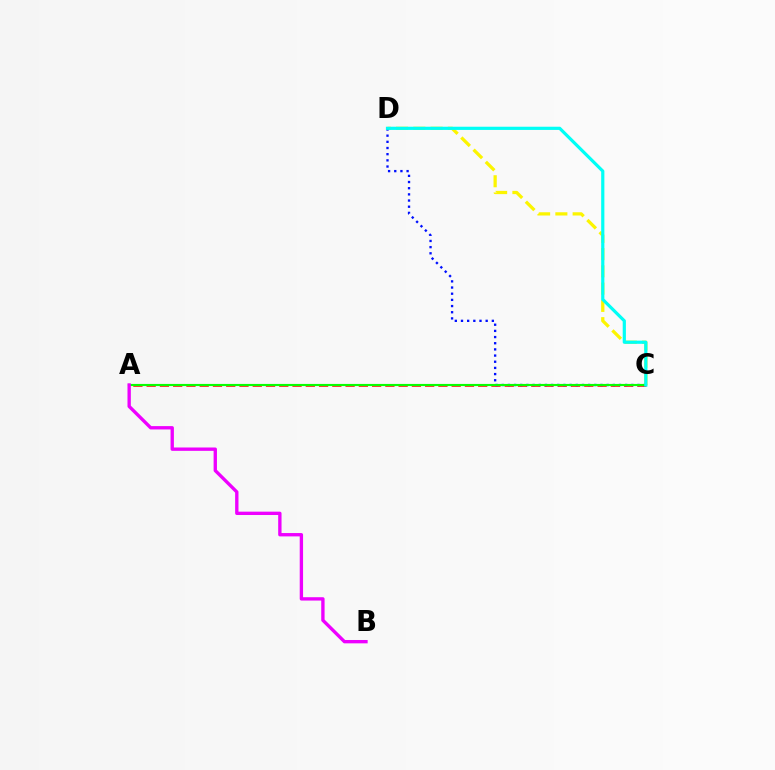{('A', 'C'): [{'color': '#ff0000', 'line_style': 'dashed', 'thickness': 1.8}, {'color': '#08ff00', 'line_style': 'solid', 'thickness': 1.55}], ('C', 'D'): [{'color': '#fcf500', 'line_style': 'dashed', 'thickness': 2.35}, {'color': '#0010ff', 'line_style': 'dotted', 'thickness': 1.68}, {'color': '#00fff6', 'line_style': 'solid', 'thickness': 2.3}], ('A', 'B'): [{'color': '#ee00ff', 'line_style': 'solid', 'thickness': 2.41}]}